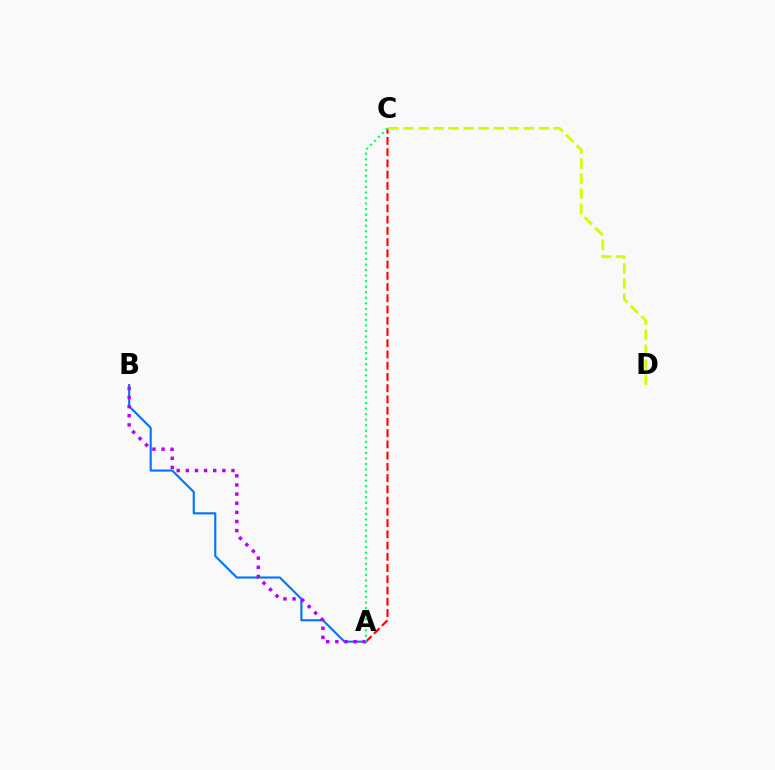{('A', 'B'): [{'color': '#0074ff', 'line_style': 'solid', 'thickness': 1.52}, {'color': '#b900ff', 'line_style': 'dotted', 'thickness': 2.48}], ('A', 'C'): [{'color': '#ff0000', 'line_style': 'dashed', 'thickness': 1.53}, {'color': '#00ff5c', 'line_style': 'dotted', 'thickness': 1.51}], ('C', 'D'): [{'color': '#d1ff00', 'line_style': 'dashed', 'thickness': 2.04}]}